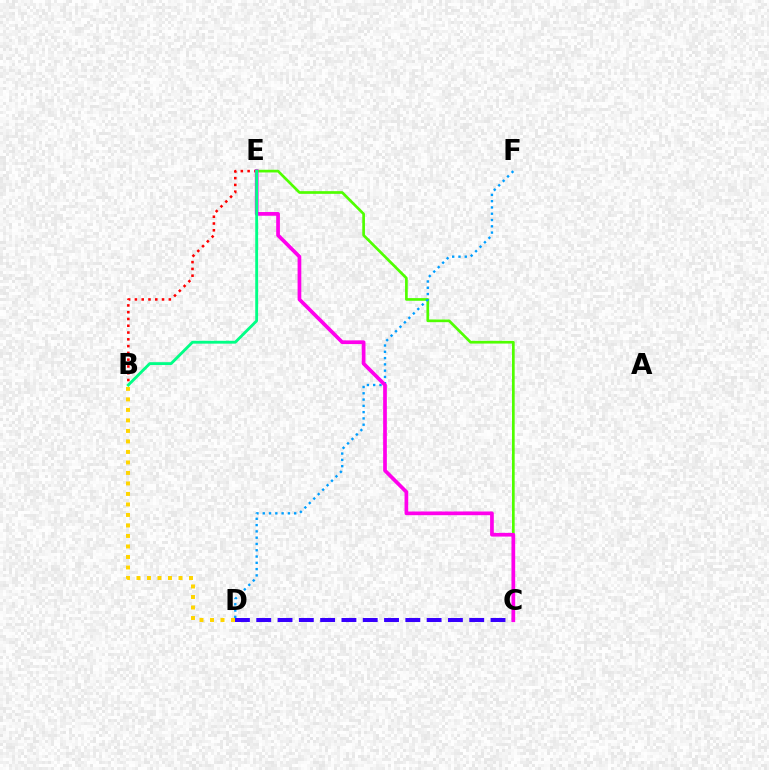{('B', 'D'): [{'color': '#ffd500', 'line_style': 'dotted', 'thickness': 2.85}], ('C', 'D'): [{'color': '#3700ff', 'line_style': 'dashed', 'thickness': 2.89}], ('B', 'E'): [{'color': '#ff0000', 'line_style': 'dotted', 'thickness': 1.84}, {'color': '#00ff86', 'line_style': 'solid', 'thickness': 2.05}], ('C', 'E'): [{'color': '#4fff00', 'line_style': 'solid', 'thickness': 1.93}, {'color': '#ff00ed', 'line_style': 'solid', 'thickness': 2.67}], ('D', 'F'): [{'color': '#009eff', 'line_style': 'dotted', 'thickness': 1.71}]}